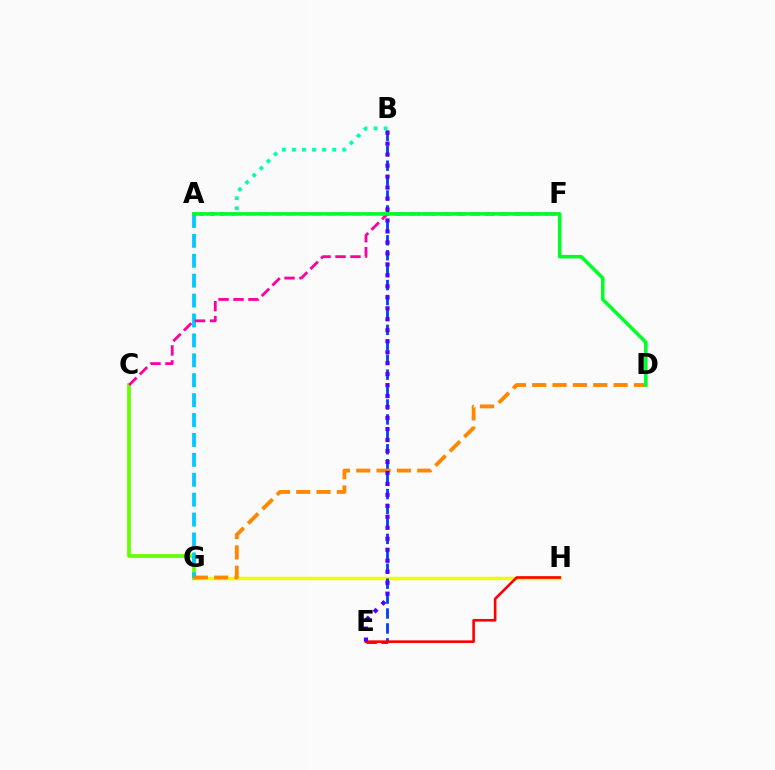{('G', 'H'): [{'color': '#eeff00', 'line_style': 'solid', 'thickness': 2.51}], ('A', 'B'): [{'color': '#00ffaf', 'line_style': 'dotted', 'thickness': 2.73}], ('C', 'G'): [{'color': '#66ff00', 'line_style': 'solid', 'thickness': 2.7}], ('B', 'E'): [{'color': '#003fff', 'line_style': 'dashed', 'thickness': 2.03}, {'color': '#4f00ff', 'line_style': 'dotted', 'thickness': 2.98}], ('E', 'H'): [{'color': '#ff0000', 'line_style': 'solid', 'thickness': 1.89}], ('A', 'G'): [{'color': '#00c7ff', 'line_style': 'dashed', 'thickness': 2.7}], ('D', 'G'): [{'color': '#ff8800', 'line_style': 'dashed', 'thickness': 2.76}], ('A', 'F'): [{'color': '#d600ff', 'line_style': 'dashed', 'thickness': 1.8}], ('C', 'F'): [{'color': '#ff00a0', 'line_style': 'dashed', 'thickness': 2.03}], ('A', 'D'): [{'color': '#00ff27', 'line_style': 'solid', 'thickness': 2.55}]}